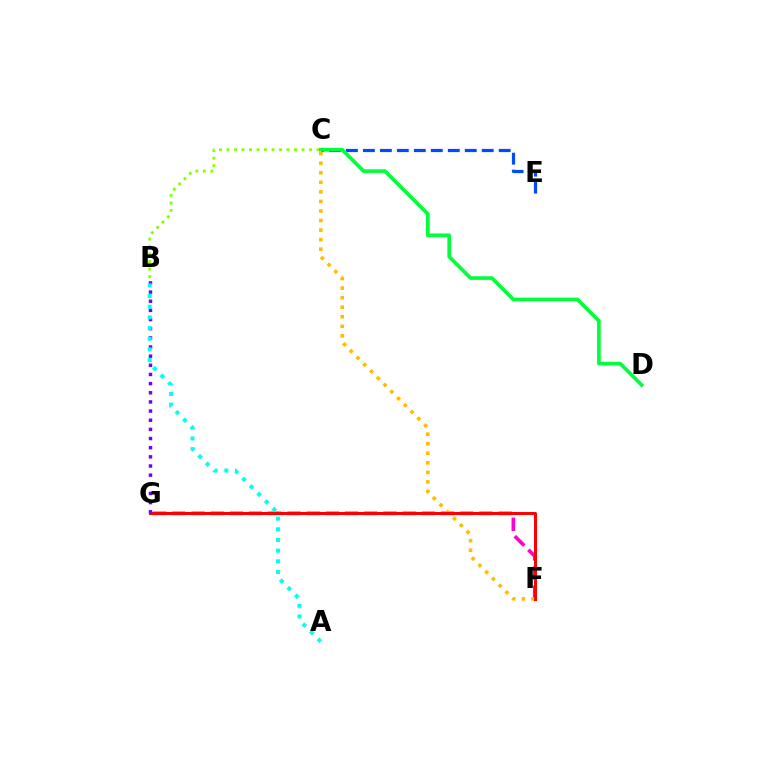{('F', 'G'): [{'color': '#ff00cf', 'line_style': 'dashed', 'thickness': 2.61}, {'color': '#ff0000', 'line_style': 'solid', 'thickness': 2.18}], ('C', 'F'): [{'color': '#ffbd00', 'line_style': 'dotted', 'thickness': 2.6}], ('C', 'E'): [{'color': '#004bff', 'line_style': 'dashed', 'thickness': 2.31}], ('B', 'C'): [{'color': '#84ff00', 'line_style': 'dotted', 'thickness': 2.04}], ('B', 'G'): [{'color': '#7200ff', 'line_style': 'dotted', 'thickness': 2.49}], ('A', 'B'): [{'color': '#00fff6', 'line_style': 'dotted', 'thickness': 2.9}], ('C', 'D'): [{'color': '#00ff39', 'line_style': 'solid', 'thickness': 2.62}]}